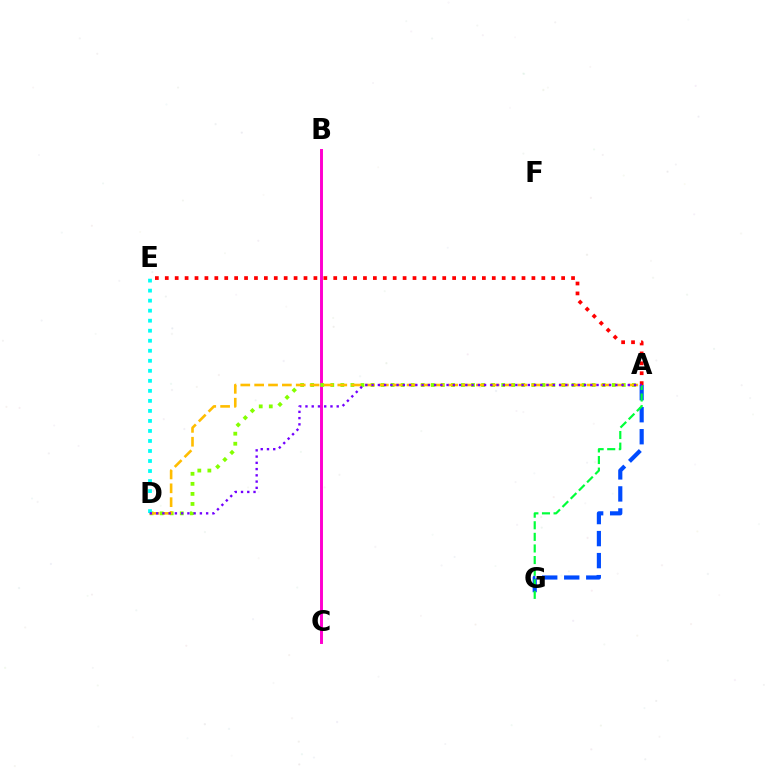{('A', 'G'): [{'color': '#004bff', 'line_style': 'dashed', 'thickness': 2.99}, {'color': '#00ff39', 'line_style': 'dashed', 'thickness': 1.58}], ('B', 'C'): [{'color': '#ff00cf', 'line_style': 'solid', 'thickness': 2.12}], ('A', 'D'): [{'color': '#84ff00', 'line_style': 'dotted', 'thickness': 2.73}, {'color': '#ffbd00', 'line_style': 'dashed', 'thickness': 1.88}, {'color': '#7200ff', 'line_style': 'dotted', 'thickness': 1.7}], ('D', 'E'): [{'color': '#00fff6', 'line_style': 'dotted', 'thickness': 2.72}], ('A', 'E'): [{'color': '#ff0000', 'line_style': 'dotted', 'thickness': 2.69}]}